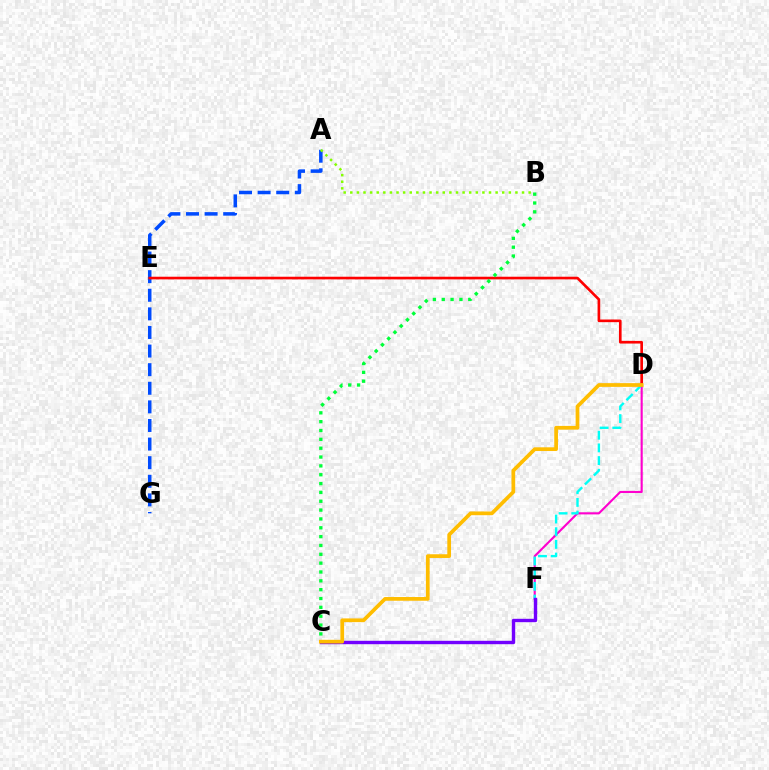{('D', 'F'): [{'color': '#ff00cf', 'line_style': 'solid', 'thickness': 1.53}, {'color': '#00fff6', 'line_style': 'dashed', 'thickness': 1.72}], ('A', 'G'): [{'color': '#004bff', 'line_style': 'dashed', 'thickness': 2.53}], ('A', 'B'): [{'color': '#84ff00', 'line_style': 'dotted', 'thickness': 1.79}], ('D', 'E'): [{'color': '#ff0000', 'line_style': 'solid', 'thickness': 1.91}], ('C', 'F'): [{'color': '#7200ff', 'line_style': 'solid', 'thickness': 2.44}], ('B', 'C'): [{'color': '#00ff39', 'line_style': 'dotted', 'thickness': 2.4}], ('C', 'D'): [{'color': '#ffbd00', 'line_style': 'solid', 'thickness': 2.68}]}